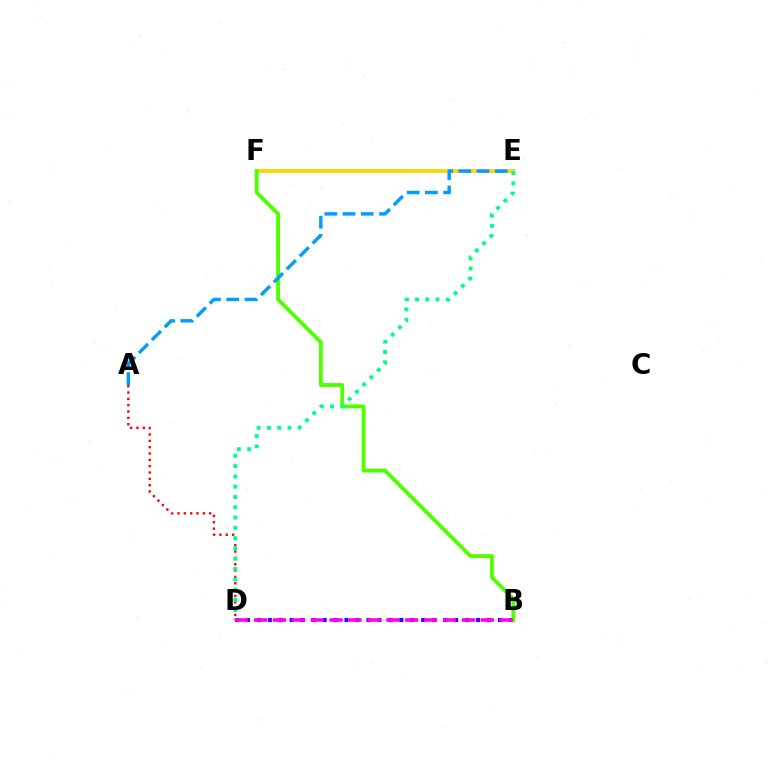{('E', 'F'): [{'color': '#ffd500', 'line_style': 'solid', 'thickness': 2.72}], ('A', 'D'): [{'color': '#ff0000', 'line_style': 'dotted', 'thickness': 1.72}], ('B', 'D'): [{'color': '#3700ff', 'line_style': 'dotted', 'thickness': 2.98}, {'color': '#ff00ed', 'line_style': 'dashed', 'thickness': 2.57}], ('B', 'F'): [{'color': '#4fff00', 'line_style': 'solid', 'thickness': 2.77}], ('A', 'E'): [{'color': '#009eff', 'line_style': 'dashed', 'thickness': 2.48}], ('D', 'E'): [{'color': '#00ff86', 'line_style': 'dotted', 'thickness': 2.79}]}